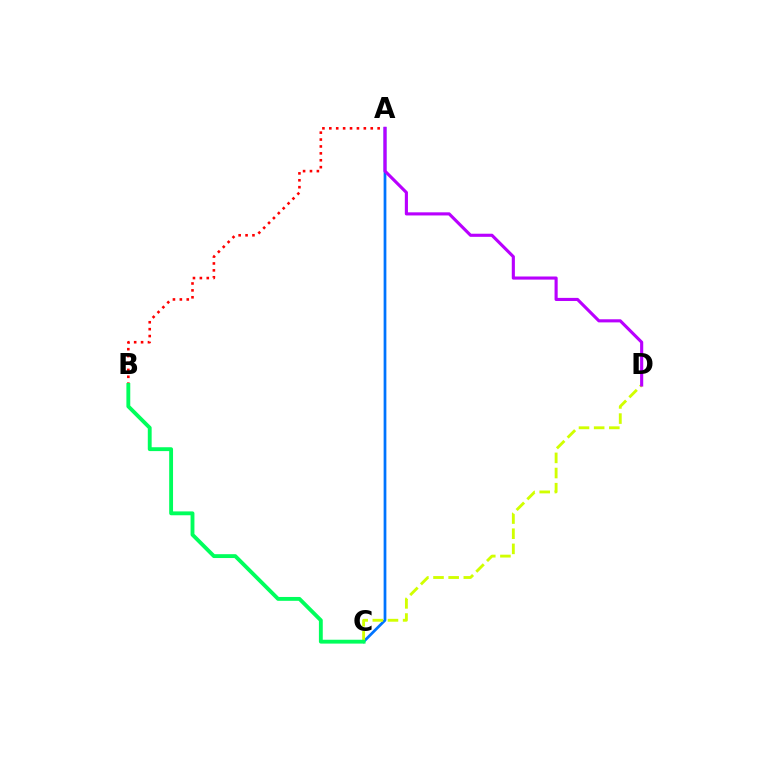{('A', 'B'): [{'color': '#ff0000', 'line_style': 'dotted', 'thickness': 1.88}], ('A', 'C'): [{'color': '#0074ff', 'line_style': 'solid', 'thickness': 1.98}], ('C', 'D'): [{'color': '#d1ff00', 'line_style': 'dashed', 'thickness': 2.06}], ('B', 'C'): [{'color': '#00ff5c', 'line_style': 'solid', 'thickness': 2.78}], ('A', 'D'): [{'color': '#b900ff', 'line_style': 'solid', 'thickness': 2.24}]}